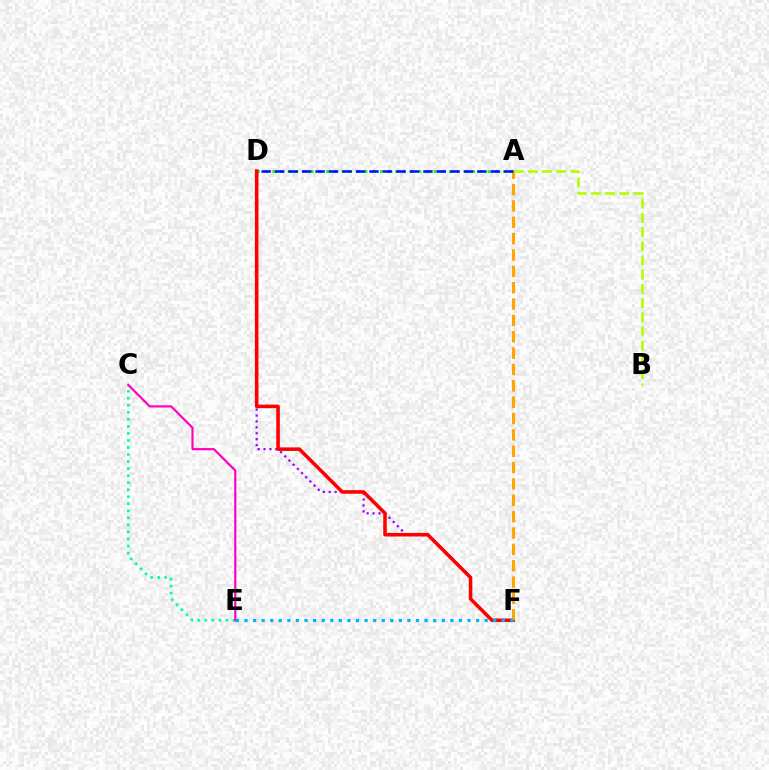{('A', 'D'): [{'color': '#08ff00', 'line_style': 'dotted', 'thickness': 2.09}, {'color': '#0010ff', 'line_style': 'dashed', 'thickness': 1.83}], ('C', 'E'): [{'color': '#00ff9d', 'line_style': 'dotted', 'thickness': 1.91}, {'color': '#ff00bd', 'line_style': 'solid', 'thickness': 1.56}], ('D', 'F'): [{'color': '#9b00ff', 'line_style': 'dotted', 'thickness': 1.61}, {'color': '#ff0000', 'line_style': 'solid', 'thickness': 2.57}], ('A', 'F'): [{'color': '#ffa500', 'line_style': 'dashed', 'thickness': 2.22}], ('E', 'F'): [{'color': '#00b5ff', 'line_style': 'dotted', 'thickness': 2.33}], ('A', 'B'): [{'color': '#b3ff00', 'line_style': 'dashed', 'thickness': 1.93}]}